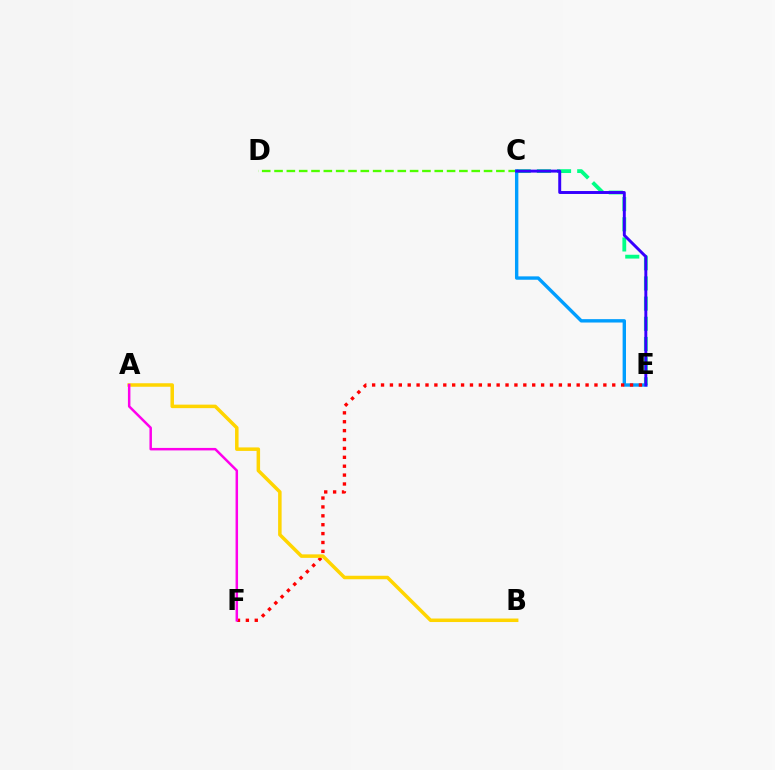{('C', 'E'): [{'color': '#00ff86', 'line_style': 'dashed', 'thickness': 2.74}, {'color': '#009eff', 'line_style': 'solid', 'thickness': 2.43}, {'color': '#3700ff', 'line_style': 'solid', 'thickness': 2.12}], ('C', 'D'): [{'color': '#4fff00', 'line_style': 'dashed', 'thickness': 1.67}], ('E', 'F'): [{'color': '#ff0000', 'line_style': 'dotted', 'thickness': 2.42}], ('A', 'B'): [{'color': '#ffd500', 'line_style': 'solid', 'thickness': 2.52}], ('A', 'F'): [{'color': '#ff00ed', 'line_style': 'solid', 'thickness': 1.79}]}